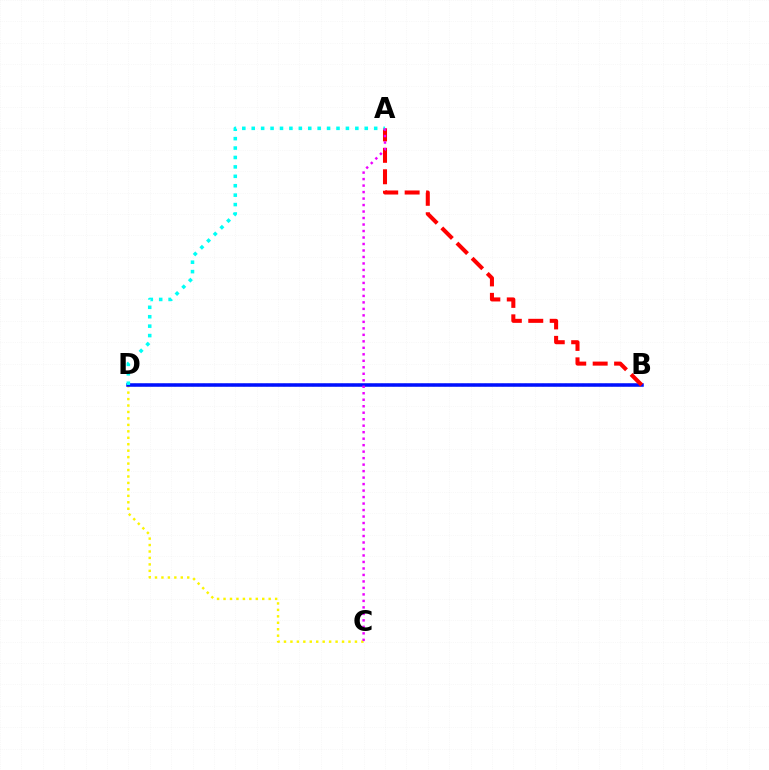{('C', 'D'): [{'color': '#fcf500', 'line_style': 'dotted', 'thickness': 1.75}], ('B', 'D'): [{'color': '#08ff00', 'line_style': 'dotted', 'thickness': 1.56}, {'color': '#0010ff', 'line_style': 'solid', 'thickness': 2.54}], ('A', 'B'): [{'color': '#ff0000', 'line_style': 'dashed', 'thickness': 2.91}], ('A', 'D'): [{'color': '#00fff6', 'line_style': 'dotted', 'thickness': 2.56}], ('A', 'C'): [{'color': '#ee00ff', 'line_style': 'dotted', 'thickness': 1.76}]}